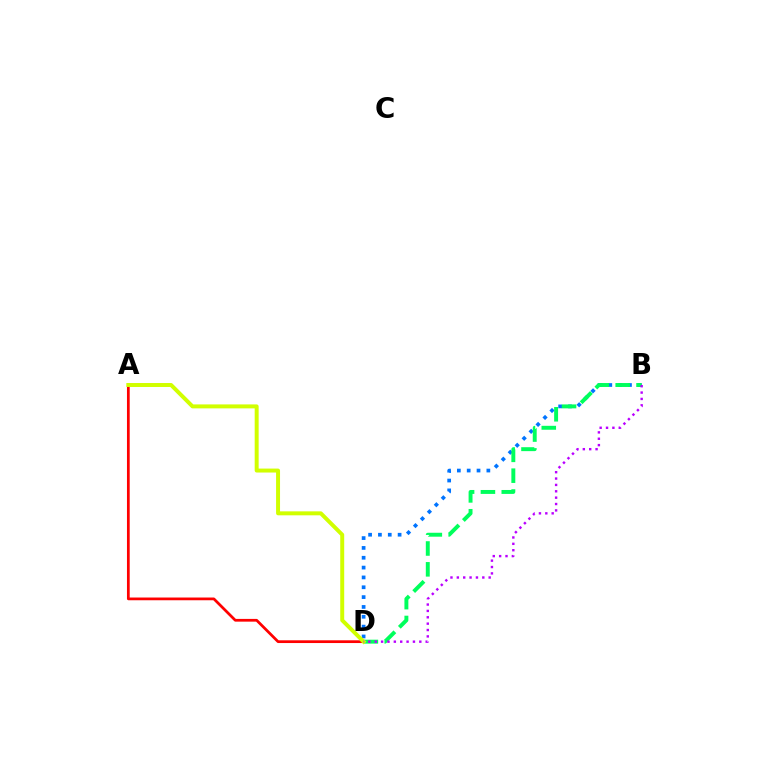{('B', 'D'): [{'color': '#0074ff', 'line_style': 'dotted', 'thickness': 2.67}, {'color': '#00ff5c', 'line_style': 'dashed', 'thickness': 2.83}, {'color': '#b900ff', 'line_style': 'dotted', 'thickness': 1.73}], ('A', 'D'): [{'color': '#ff0000', 'line_style': 'solid', 'thickness': 1.97}, {'color': '#d1ff00', 'line_style': 'solid', 'thickness': 2.85}]}